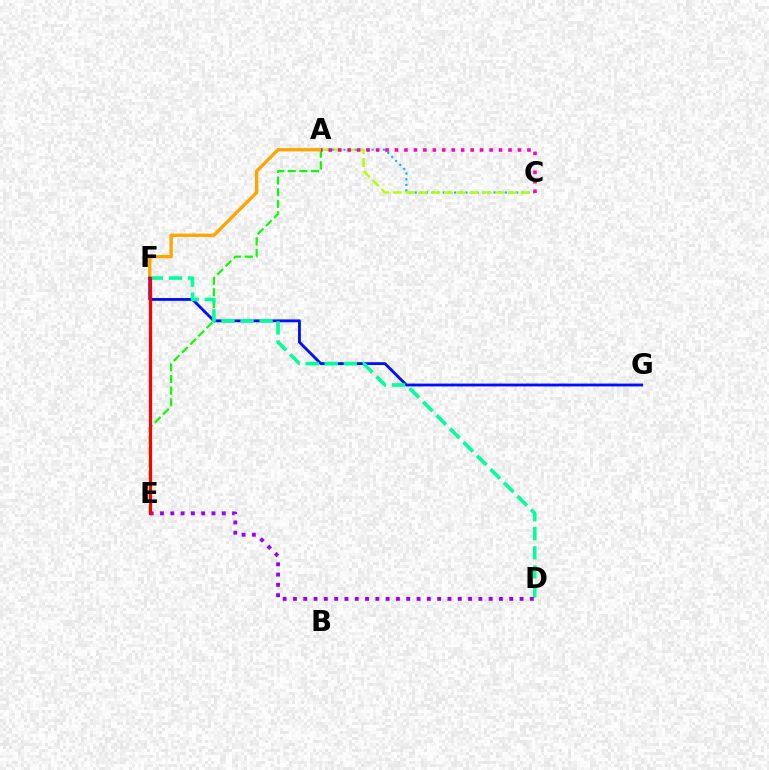{('A', 'C'): [{'color': '#00b5ff', 'line_style': 'dotted', 'thickness': 1.53}, {'color': '#b3ff00', 'line_style': 'dashed', 'thickness': 1.74}, {'color': '#ff00bd', 'line_style': 'dotted', 'thickness': 2.57}], ('A', 'E'): [{'color': '#08ff00', 'line_style': 'dashed', 'thickness': 1.58}], ('A', 'F'): [{'color': '#ffa500', 'line_style': 'solid', 'thickness': 2.38}], ('F', 'G'): [{'color': '#0010ff', 'line_style': 'solid', 'thickness': 2.05}], ('D', 'F'): [{'color': '#00ff9d', 'line_style': 'dashed', 'thickness': 2.59}], ('D', 'E'): [{'color': '#9b00ff', 'line_style': 'dotted', 'thickness': 2.8}], ('E', 'F'): [{'color': '#ff0000', 'line_style': 'solid', 'thickness': 2.3}]}